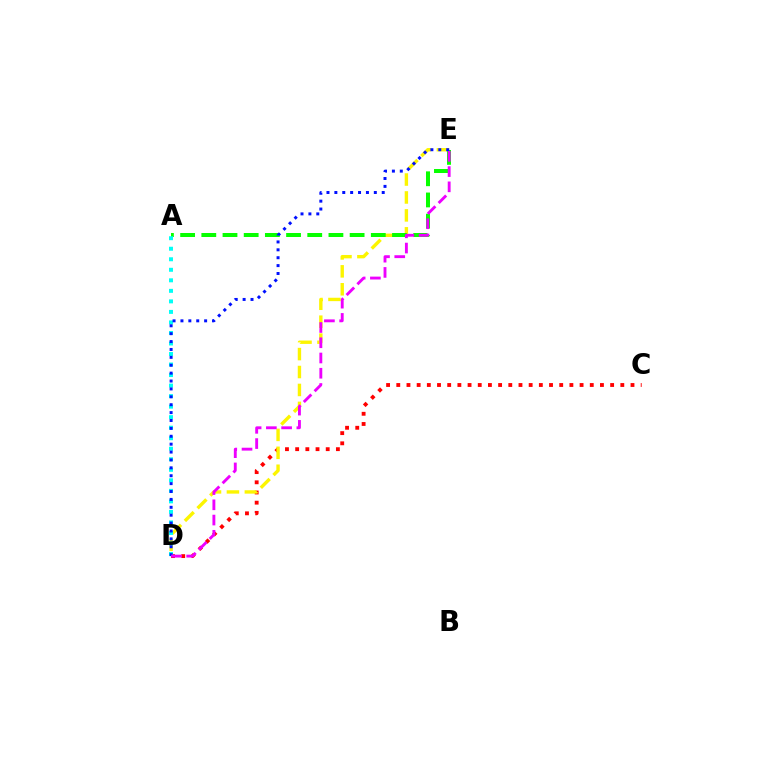{('C', 'D'): [{'color': '#ff0000', 'line_style': 'dotted', 'thickness': 2.77}], ('D', 'E'): [{'color': '#fcf500', 'line_style': 'dashed', 'thickness': 2.44}, {'color': '#0010ff', 'line_style': 'dotted', 'thickness': 2.14}, {'color': '#ee00ff', 'line_style': 'dashed', 'thickness': 2.07}], ('A', 'E'): [{'color': '#08ff00', 'line_style': 'dashed', 'thickness': 2.88}], ('A', 'D'): [{'color': '#00fff6', 'line_style': 'dotted', 'thickness': 2.86}]}